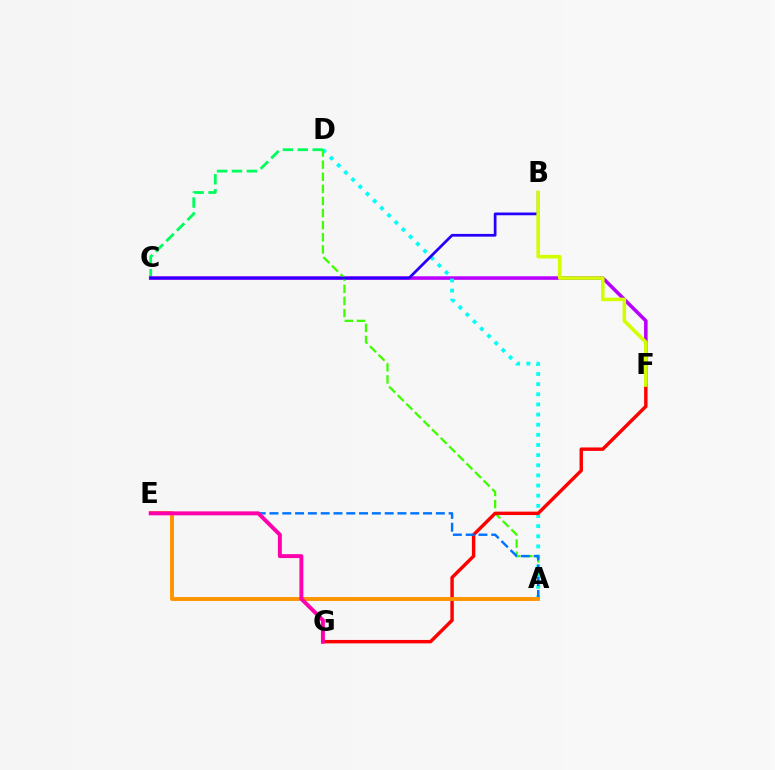{('C', 'D'): [{'color': '#00ff5c', 'line_style': 'dashed', 'thickness': 2.03}], ('C', 'F'): [{'color': '#b900ff', 'line_style': 'solid', 'thickness': 2.56}], ('A', 'D'): [{'color': '#00fff6', 'line_style': 'dotted', 'thickness': 2.76}, {'color': '#3dff00', 'line_style': 'dashed', 'thickness': 1.64}], ('F', 'G'): [{'color': '#ff0000', 'line_style': 'solid', 'thickness': 2.47}], ('A', 'E'): [{'color': '#0074ff', 'line_style': 'dashed', 'thickness': 1.74}, {'color': '#ff9400', 'line_style': 'solid', 'thickness': 2.81}], ('B', 'C'): [{'color': '#2500ff', 'line_style': 'solid', 'thickness': 1.97}], ('B', 'F'): [{'color': '#d1ff00', 'line_style': 'solid', 'thickness': 2.59}], ('E', 'G'): [{'color': '#ff00ac', 'line_style': 'solid', 'thickness': 2.84}]}